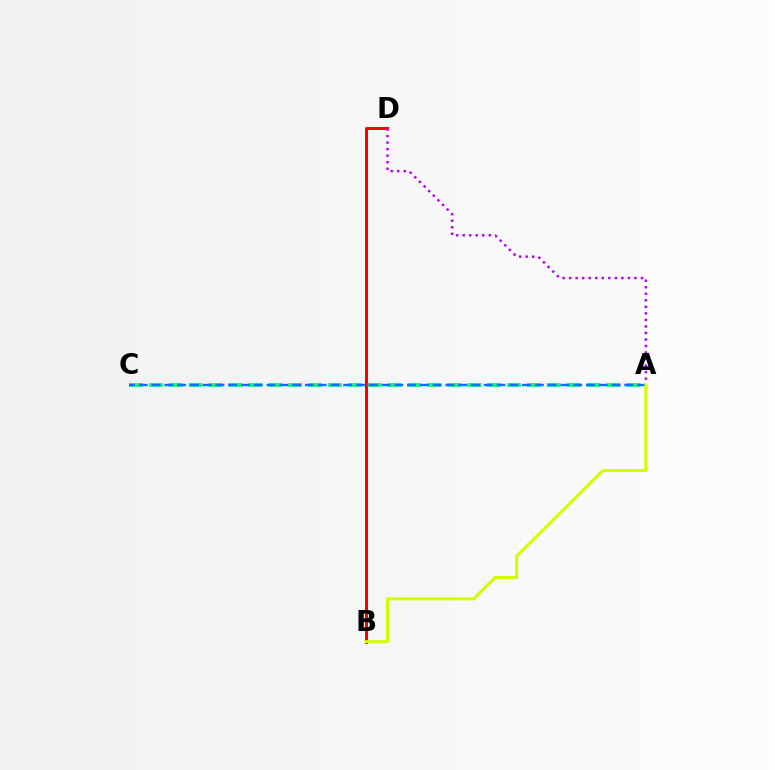{('B', 'D'): [{'color': '#ff0000', 'line_style': 'solid', 'thickness': 2.16}], ('A', 'C'): [{'color': '#00ff5c', 'line_style': 'dashed', 'thickness': 2.7}, {'color': '#0074ff', 'line_style': 'dashed', 'thickness': 1.74}], ('A', 'D'): [{'color': '#b900ff', 'line_style': 'dotted', 'thickness': 1.77}], ('A', 'B'): [{'color': '#d1ff00', 'line_style': 'solid', 'thickness': 2.2}]}